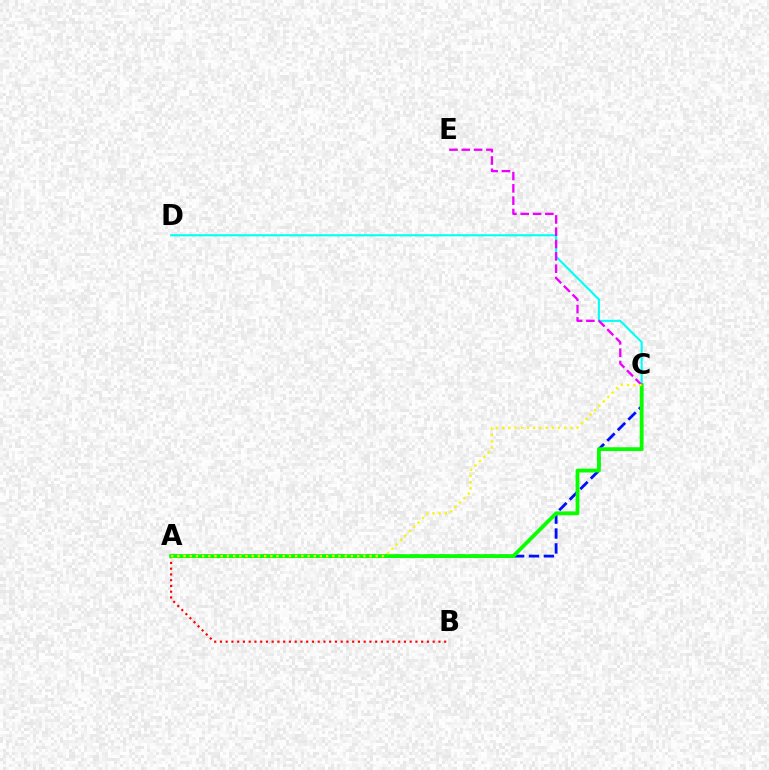{('A', 'B'): [{'color': '#ff0000', 'line_style': 'dotted', 'thickness': 1.56}], ('A', 'C'): [{'color': '#0010ff', 'line_style': 'dashed', 'thickness': 2.02}, {'color': '#08ff00', 'line_style': 'solid', 'thickness': 2.74}, {'color': '#fcf500', 'line_style': 'dotted', 'thickness': 1.68}], ('C', 'D'): [{'color': '#00fff6', 'line_style': 'solid', 'thickness': 1.5}], ('C', 'E'): [{'color': '#ee00ff', 'line_style': 'dashed', 'thickness': 1.67}]}